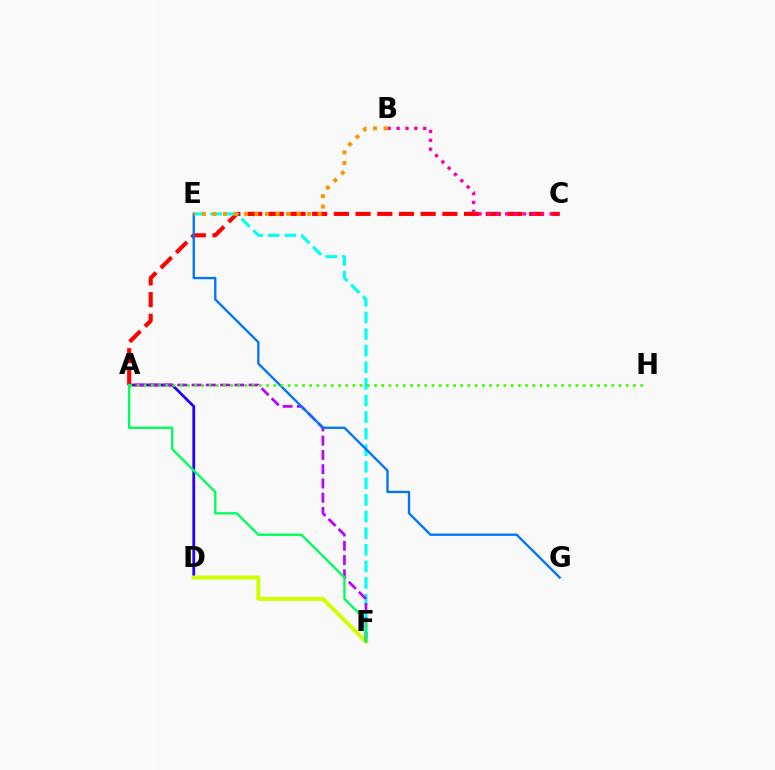{('A', 'D'): [{'color': '#2500ff', 'line_style': 'solid', 'thickness': 2.0}], ('A', 'C'): [{'color': '#ff0000', 'line_style': 'dashed', 'thickness': 2.95}], ('D', 'F'): [{'color': '#d1ff00', 'line_style': 'solid', 'thickness': 2.88}], ('E', 'F'): [{'color': '#00fff6', 'line_style': 'dashed', 'thickness': 2.25}], ('A', 'F'): [{'color': '#b900ff', 'line_style': 'dashed', 'thickness': 1.94}, {'color': '#00ff5c', 'line_style': 'solid', 'thickness': 1.7}], ('E', 'G'): [{'color': '#0074ff', 'line_style': 'solid', 'thickness': 1.68}], ('B', 'C'): [{'color': '#ff00ac', 'line_style': 'dotted', 'thickness': 2.42}], ('B', 'E'): [{'color': '#ff9400', 'line_style': 'dotted', 'thickness': 2.86}], ('A', 'H'): [{'color': '#3dff00', 'line_style': 'dotted', 'thickness': 1.95}]}